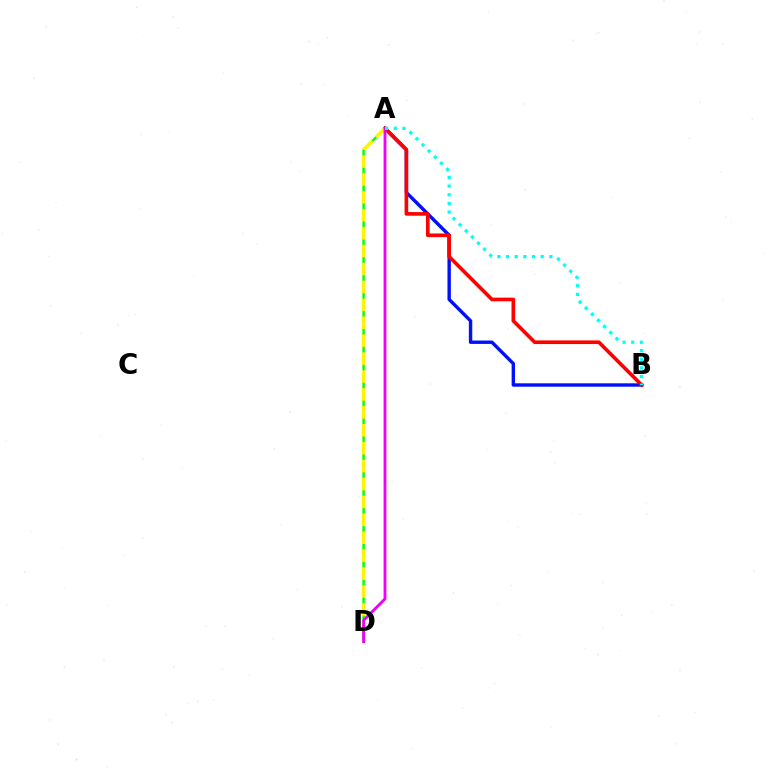{('A', 'D'): [{'color': '#08ff00', 'line_style': 'solid', 'thickness': 1.76}, {'color': '#fcf500', 'line_style': 'dashed', 'thickness': 2.43}, {'color': '#ee00ff', 'line_style': 'solid', 'thickness': 2.05}], ('A', 'B'): [{'color': '#0010ff', 'line_style': 'solid', 'thickness': 2.45}, {'color': '#ff0000', 'line_style': 'solid', 'thickness': 2.62}, {'color': '#00fff6', 'line_style': 'dotted', 'thickness': 2.35}]}